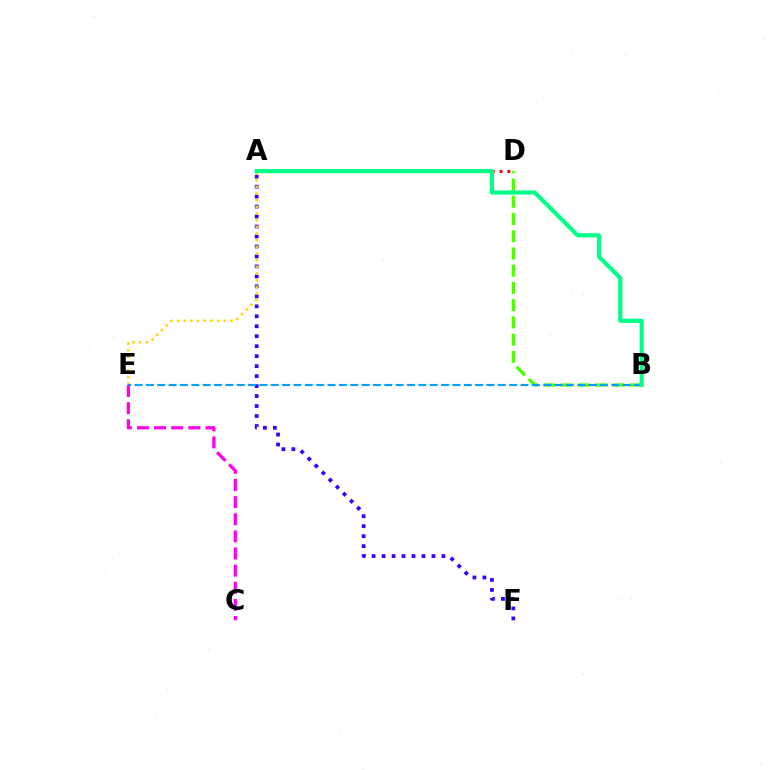{('A', 'D'): [{'color': '#ff0000', 'line_style': 'dotted', 'thickness': 2.12}], ('A', 'F'): [{'color': '#3700ff', 'line_style': 'dotted', 'thickness': 2.71}], ('A', 'E'): [{'color': '#ffd500', 'line_style': 'dotted', 'thickness': 1.81}], ('B', 'D'): [{'color': '#4fff00', 'line_style': 'dashed', 'thickness': 2.34}], ('B', 'E'): [{'color': '#009eff', 'line_style': 'dashed', 'thickness': 1.54}], ('A', 'B'): [{'color': '#00ff86', 'line_style': 'solid', 'thickness': 2.99}], ('C', 'E'): [{'color': '#ff00ed', 'line_style': 'dashed', 'thickness': 2.33}]}